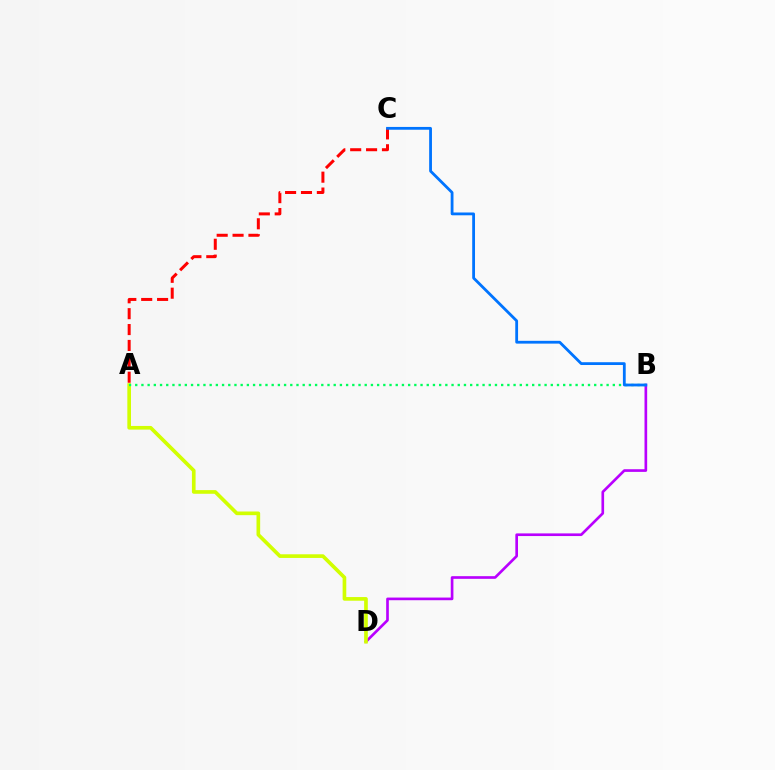{('A', 'C'): [{'color': '#ff0000', 'line_style': 'dashed', 'thickness': 2.16}], ('B', 'D'): [{'color': '#b900ff', 'line_style': 'solid', 'thickness': 1.91}], ('A', 'D'): [{'color': '#d1ff00', 'line_style': 'solid', 'thickness': 2.63}], ('A', 'B'): [{'color': '#00ff5c', 'line_style': 'dotted', 'thickness': 1.69}], ('B', 'C'): [{'color': '#0074ff', 'line_style': 'solid', 'thickness': 2.02}]}